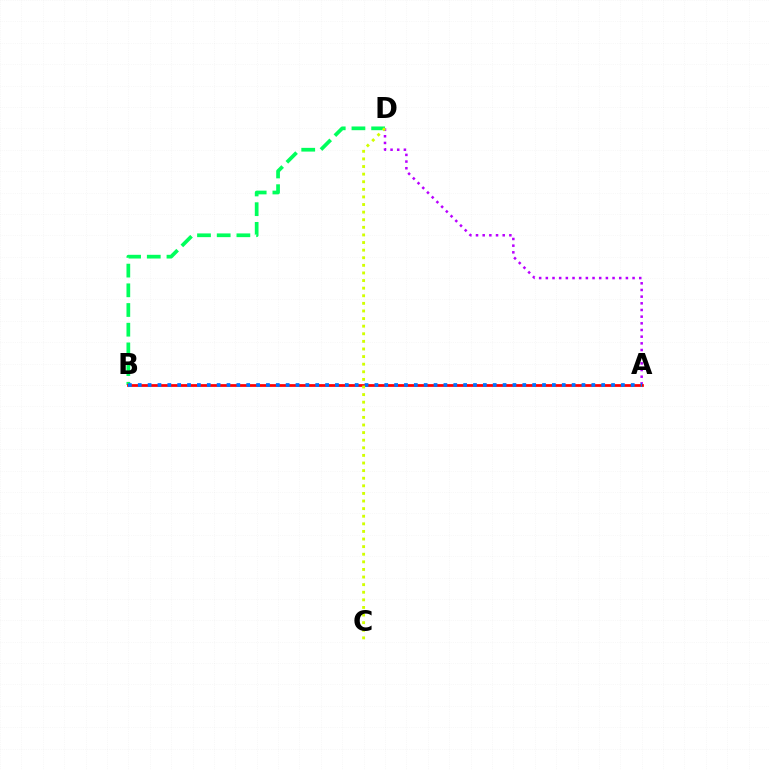{('B', 'D'): [{'color': '#00ff5c', 'line_style': 'dashed', 'thickness': 2.68}], ('A', 'D'): [{'color': '#b900ff', 'line_style': 'dotted', 'thickness': 1.81}], ('A', 'B'): [{'color': '#ff0000', 'line_style': 'solid', 'thickness': 1.98}, {'color': '#0074ff', 'line_style': 'dotted', 'thickness': 2.68}], ('C', 'D'): [{'color': '#d1ff00', 'line_style': 'dotted', 'thickness': 2.07}]}